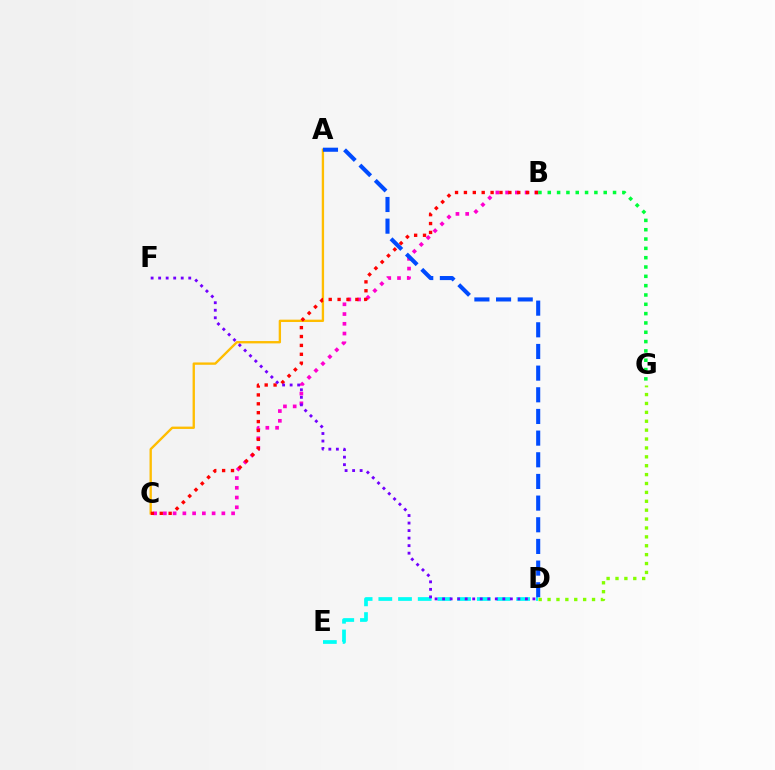{('A', 'C'): [{'color': '#ffbd00', 'line_style': 'solid', 'thickness': 1.69}], ('B', 'C'): [{'color': '#ff00cf', 'line_style': 'dotted', 'thickness': 2.65}, {'color': '#ff0000', 'line_style': 'dotted', 'thickness': 2.42}], ('D', 'E'): [{'color': '#00fff6', 'line_style': 'dashed', 'thickness': 2.67}], ('D', 'F'): [{'color': '#7200ff', 'line_style': 'dotted', 'thickness': 2.04}], ('A', 'D'): [{'color': '#004bff', 'line_style': 'dashed', 'thickness': 2.94}], ('B', 'G'): [{'color': '#00ff39', 'line_style': 'dotted', 'thickness': 2.53}], ('D', 'G'): [{'color': '#84ff00', 'line_style': 'dotted', 'thickness': 2.42}]}